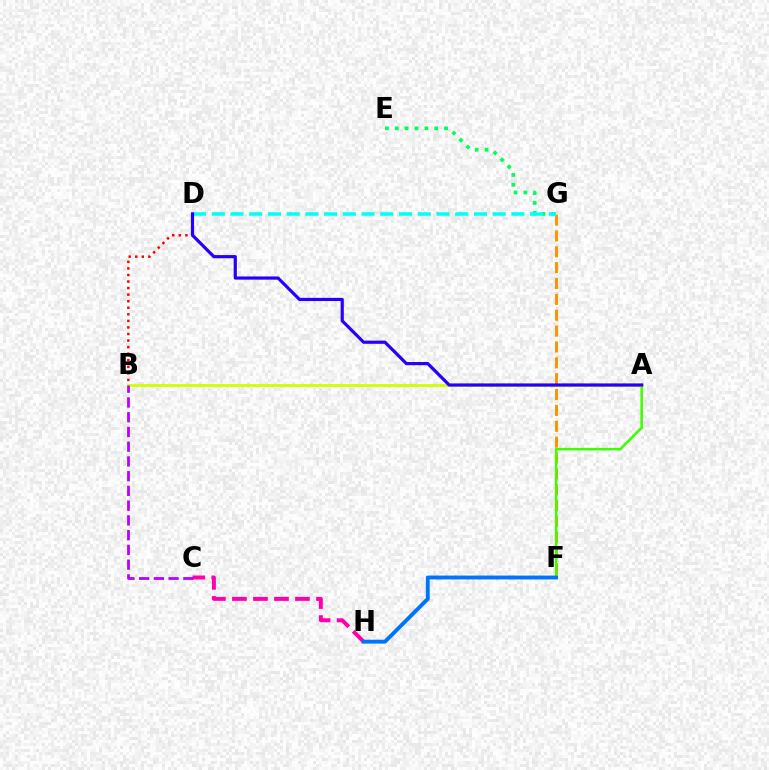{('F', 'G'): [{'color': '#ff9400', 'line_style': 'dashed', 'thickness': 2.16}], ('A', 'F'): [{'color': '#3dff00', 'line_style': 'solid', 'thickness': 1.82}], ('B', 'D'): [{'color': '#ff0000', 'line_style': 'dotted', 'thickness': 1.78}], ('C', 'H'): [{'color': '#ff00ac', 'line_style': 'dashed', 'thickness': 2.85}], ('A', 'B'): [{'color': '#d1ff00', 'line_style': 'solid', 'thickness': 2.05}], ('E', 'G'): [{'color': '#00ff5c', 'line_style': 'dotted', 'thickness': 2.68}], ('D', 'G'): [{'color': '#00fff6', 'line_style': 'dashed', 'thickness': 2.54}], ('A', 'D'): [{'color': '#2500ff', 'line_style': 'solid', 'thickness': 2.29}], ('B', 'C'): [{'color': '#b900ff', 'line_style': 'dashed', 'thickness': 2.0}], ('F', 'H'): [{'color': '#0074ff', 'line_style': 'solid', 'thickness': 2.79}]}